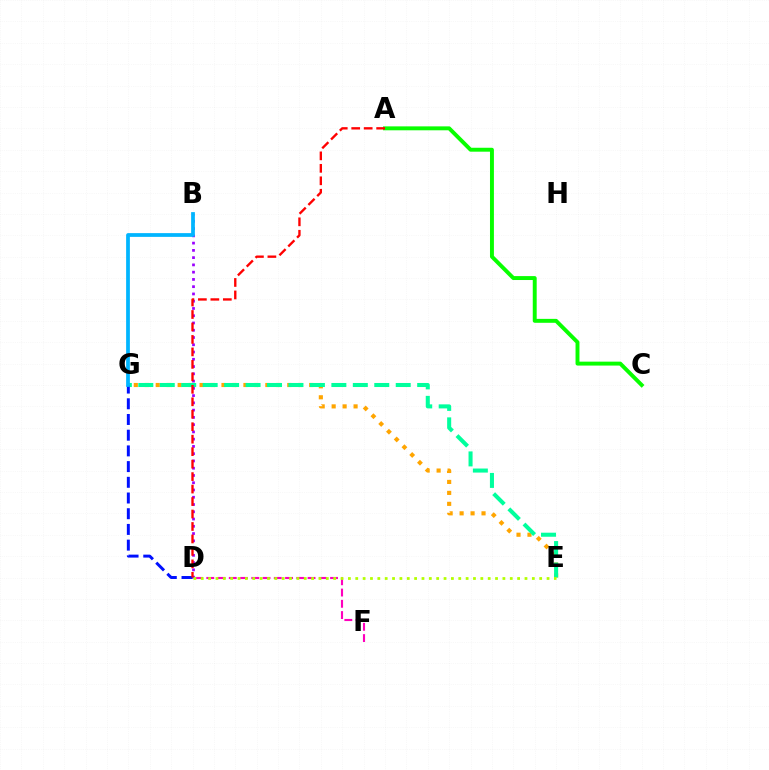{('E', 'G'): [{'color': '#ffa500', 'line_style': 'dotted', 'thickness': 2.98}, {'color': '#00ff9d', 'line_style': 'dashed', 'thickness': 2.91}], ('B', 'D'): [{'color': '#9b00ff', 'line_style': 'dotted', 'thickness': 1.97}], ('D', 'G'): [{'color': '#0010ff', 'line_style': 'dashed', 'thickness': 2.13}], ('A', 'C'): [{'color': '#08ff00', 'line_style': 'solid', 'thickness': 2.83}], ('B', 'G'): [{'color': '#00b5ff', 'line_style': 'solid', 'thickness': 2.7}], ('D', 'F'): [{'color': '#ff00bd', 'line_style': 'dashed', 'thickness': 1.53}], ('D', 'E'): [{'color': '#b3ff00', 'line_style': 'dotted', 'thickness': 2.0}], ('A', 'D'): [{'color': '#ff0000', 'line_style': 'dashed', 'thickness': 1.69}]}